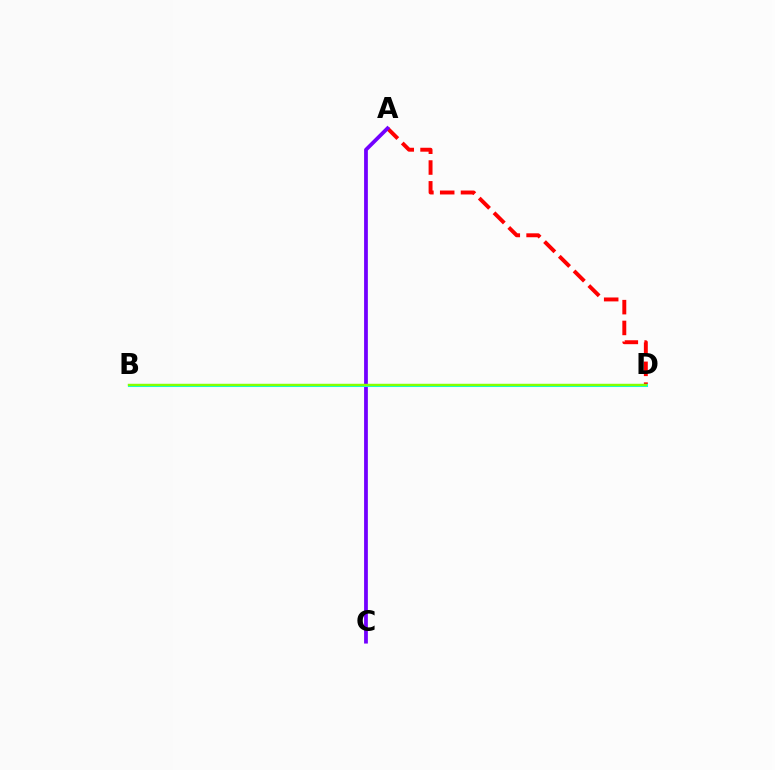{('A', 'D'): [{'color': '#ff0000', 'line_style': 'dashed', 'thickness': 2.83}], ('A', 'C'): [{'color': '#7200ff', 'line_style': 'solid', 'thickness': 2.71}], ('B', 'D'): [{'color': '#00fff6', 'line_style': 'solid', 'thickness': 2.21}, {'color': '#84ff00', 'line_style': 'solid', 'thickness': 1.72}]}